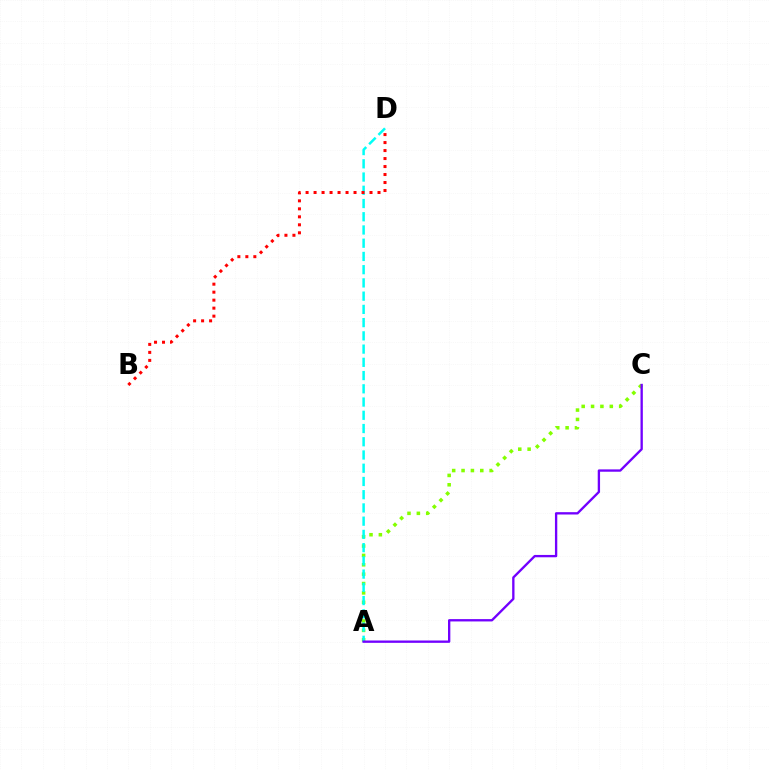{('A', 'C'): [{'color': '#84ff00', 'line_style': 'dotted', 'thickness': 2.55}, {'color': '#7200ff', 'line_style': 'solid', 'thickness': 1.68}], ('A', 'D'): [{'color': '#00fff6', 'line_style': 'dashed', 'thickness': 1.8}], ('B', 'D'): [{'color': '#ff0000', 'line_style': 'dotted', 'thickness': 2.17}]}